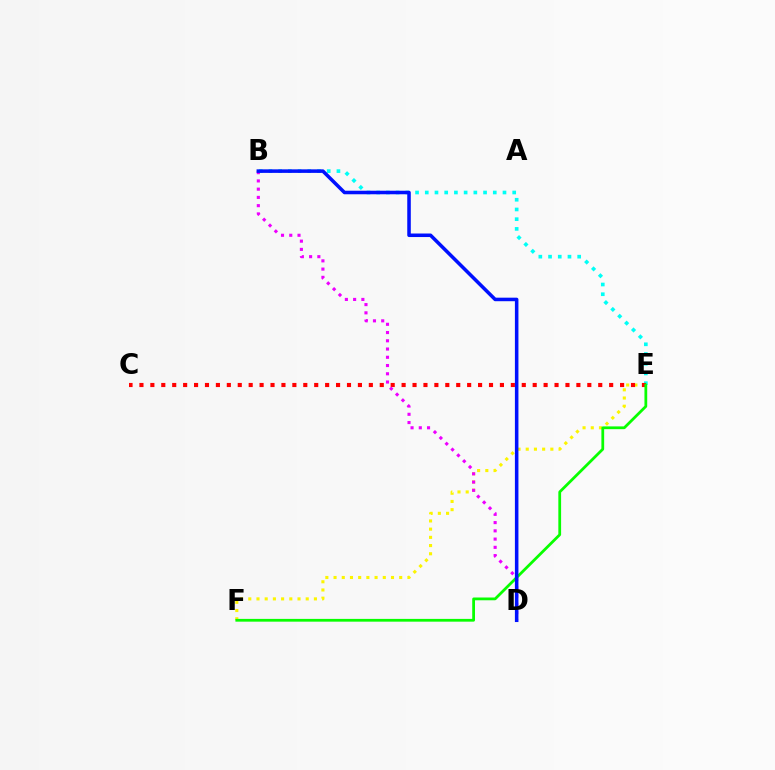{('E', 'F'): [{'color': '#fcf500', 'line_style': 'dotted', 'thickness': 2.23}, {'color': '#08ff00', 'line_style': 'solid', 'thickness': 1.99}], ('B', 'E'): [{'color': '#00fff6', 'line_style': 'dotted', 'thickness': 2.64}], ('C', 'E'): [{'color': '#ff0000', 'line_style': 'dotted', 'thickness': 2.97}], ('B', 'D'): [{'color': '#ee00ff', 'line_style': 'dotted', 'thickness': 2.24}, {'color': '#0010ff', 'line_style': 'solid', 'thickness': 2.55}]}